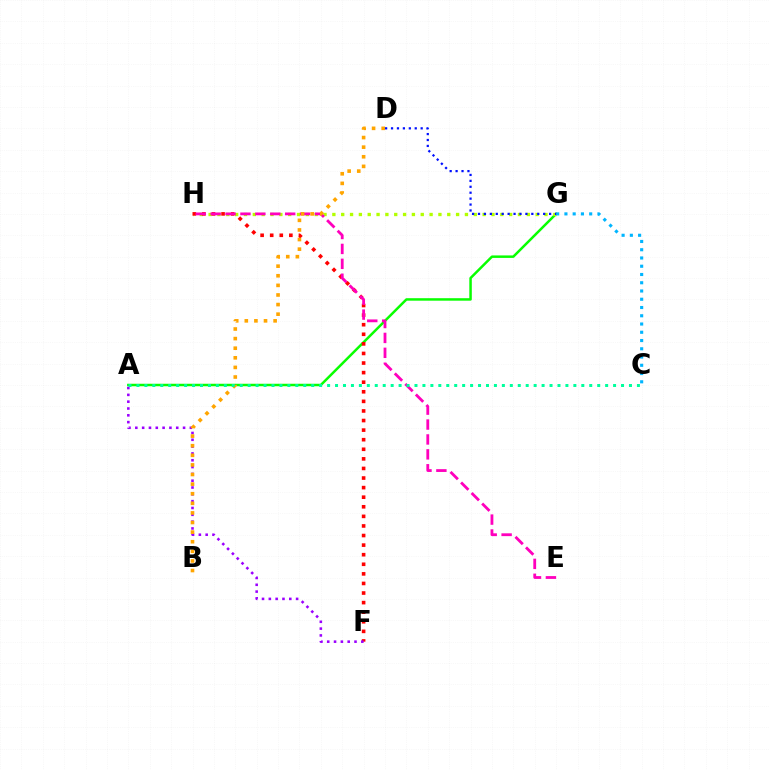{('A', 'G'): [{'color': '#08ff00', 'line_style': 'solid', 'thickness': 1.79}], ('G', 'H'): [{'color': '#b3ff00', 'line_style': 'dotted', 'thickness': 2.4}], ('F', 'H'): [{'color': '#ff0000', 'line_style': 'dotted', 'thickness': 2.6}], ('C', 'G'): [{'color': '#00b5ff', 'line_style': 'dotted', 'thickness': 2.24}], ('E', 'H'): [{'color': '#ff00bd', 'line_style': 'dashed', 'thickness': 2.02}], ('D', 'G'): [{'color': '#0010ff', 'line_style': 'dotted', 'thickness': 1.61}], ('A', 'F'): [{'color': '#9b00ff', 'line_style': 'dotted', 'thickness': 1.85}], ('B', 'D'): [{'color': '#ffa500', 'line_style': 'dotted', 'thickness': 2.61}], ('A', 'C'): [{'color': '#00ff9d', 'line_style': 'dotted', 'thickness': 2.16}]}